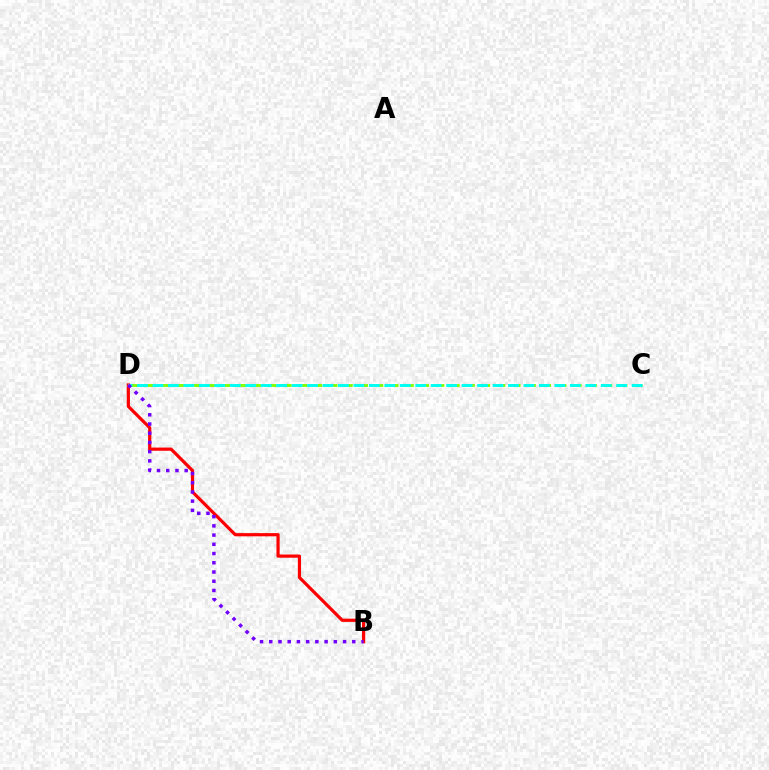{('B', 'D'): [{'color': '#ff0000', 'line_style': 'solid', 'thickness': 2.3}, {'color': '#7200ff', 'line_style': 'dotted', 'thickness': 2.51}], ('C', 'D'): [{'color': '#84ff00', 'line_style': 'dashed', 'thickness': 2.07}, {'color': '#00fff6', 'line_style': 'dashed', 'thickness': 2.1}]}